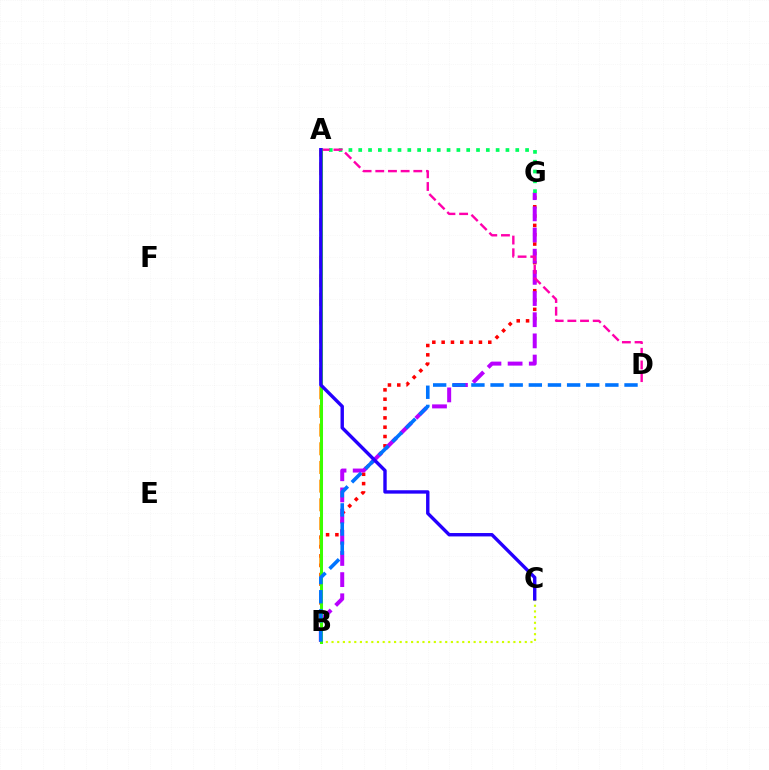{('A', 'B'): [{'color': '#00fff6', 'line_style': 'dashed', 'thickness': 2.19}, {'color': '#ff9400', 'line_style': 'dashed', 'thickness': 2.54}, {'color': '#3dff00', 'line_style': 'solid', 'thickness': 2.17}], ('B', 'G'): [{'color': '#ff0000', 'line_style': 'dotted', 'thickness': 2.53}, {'color': '#b900ff', 'line_style': 'dashed', 'thickness': 2.88}], ('B', 'C'): [{'color': '#d1ff00', 'line_style': 'dotted', 'thickness': 1.54}], ('A', 'G'): [{'color': '#00ff5c', 'line_style': 'dotted', 'thickness': 2.67}], ('A', 'D'): [{'color': '#ff00ac', 'line_style': 'dashed', 'thickness': 1.72}], ('B', 'D'): [{'color': '#0074ff', 'line_style': 'dashed', 'thickness': 2.6}], ('A', 'C'): [{'color': '#2500ff', 'line_style': 'solid', 'thickness': 2.45}]}